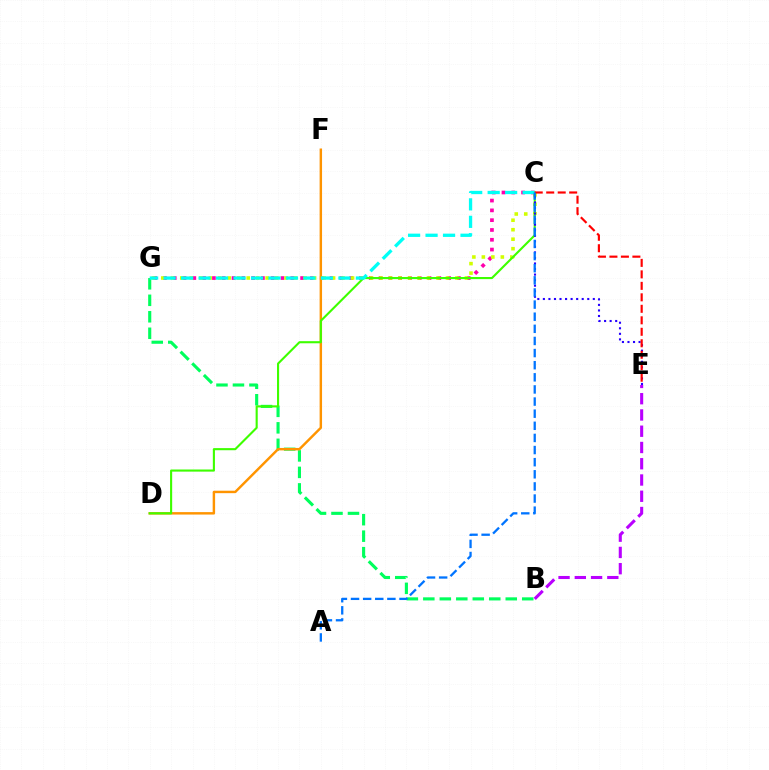{('B', 'G'): [{'color': '#00ff5c', 'line_style': 'dashed', 'thickness': 2.24}], ('C', 'G'): [{'color': '#ff00ac', 'line_style': 'dotted', 'thickness': 2.66}, {'color': '#d1ff00', 'line_style': 'dotted', 'thickness': 2.58}, {'color': '#00fff6', 'line_style': 'dashed', 'thickness': 2.37}], ('D', 'F'): [{'color': '#ff9400', 'line_style': 'solid', 'thickness': 1.76}], ('C', 'D'): [{'color': '#3dff00', 'line_style': 'solid', 'thickness': 1.52}], ('C', 'E'): [{'color': '#2500ff', 'line_style': 'dotted', 'thickness': 1.51}, {'color': '#ff0000', 'line_style': 'dashed', 'thickness': 1.56}], ('A', 'C'): [{'color': '#0074ff', 'line_style': 'dashed', 'thickness': 1.65}], ('B', 'E'): [{'color': '#b900ff', 'line_style': 'dashed', 'thickness': 2.21}]}